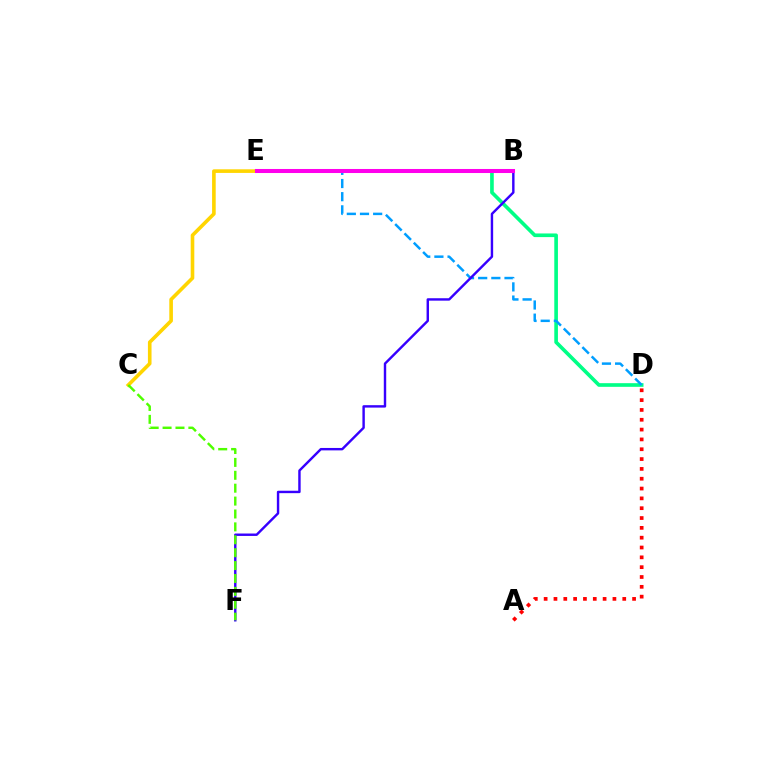{('D', 'E'): [{'color': '#00ff86', 'line_style': 'solid', 'thickness': 2.62}, {'color': '#009eff', 'line_style': 'dashed', 'thickness': 1.79}], ('C', 'E'): [{'color': '#ffd500', 'line_style': 'solid', 'thickness': 2.6}], ('A', 'D'): [{'color': '#ff0000', 'line_style': 'dotted', 'thickness': 2.67}], ('B', 'F'): [{'color': '#3700ff', 'line_style': 'solid', 'thickness': 1.74}], ('C', 'F'): [{'color': '#4fff00', 'line_style': 'dashed', 'thickness': 1.75}], ('B', 'E'): [{'color': '#ff00ed', 'line_style': 'solid', 'thickness': 2.91}]}